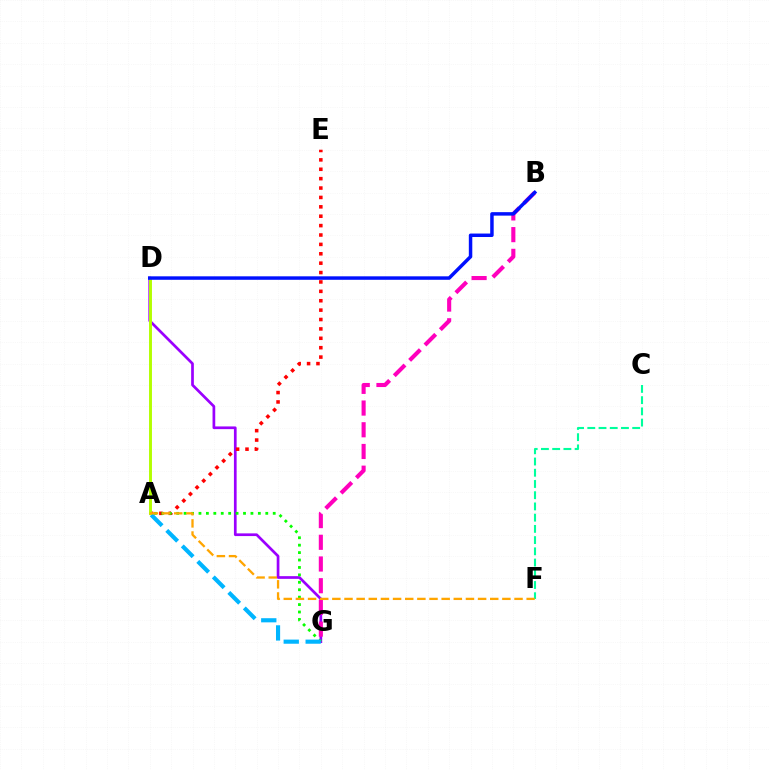{('D', 'G'): [{'color': '#9b00ff', 'line_style': 'solid', 'thickness': 1.95}], ('B', 'G'): [{'color': '#ff00bd', 'line_style': 'dashed', 'thickness': 2.95}], ('A', 'E'): [{'color': '#ff0000', 'line_style': 'dotted', 'thickness': 2.55}], ('A', 'G'): [{'color': '#08ff00', 'line_style': 'dotted', 'thickness': 2.02}, {'color': '#00b5ff', 'line_style': 'dashed', 'thickness': 2.98}], ('C', 'F'): [{'color': '#00ff9d', 'line_style': 'dashed', 'thickness': 1.52}], ('A', 'D'): [{'color': '#b3ff00', 'line_style': 'solid', 'thickness': 2.11}], ('B', 'D'): [{'color': '#0010ff', 'line_style': 'solid', 'thickness': 2.5}], ('A', 'F'): [{'color': '#ffa500', 'line_style': 'dashed', 'thickness': 1.65}]}